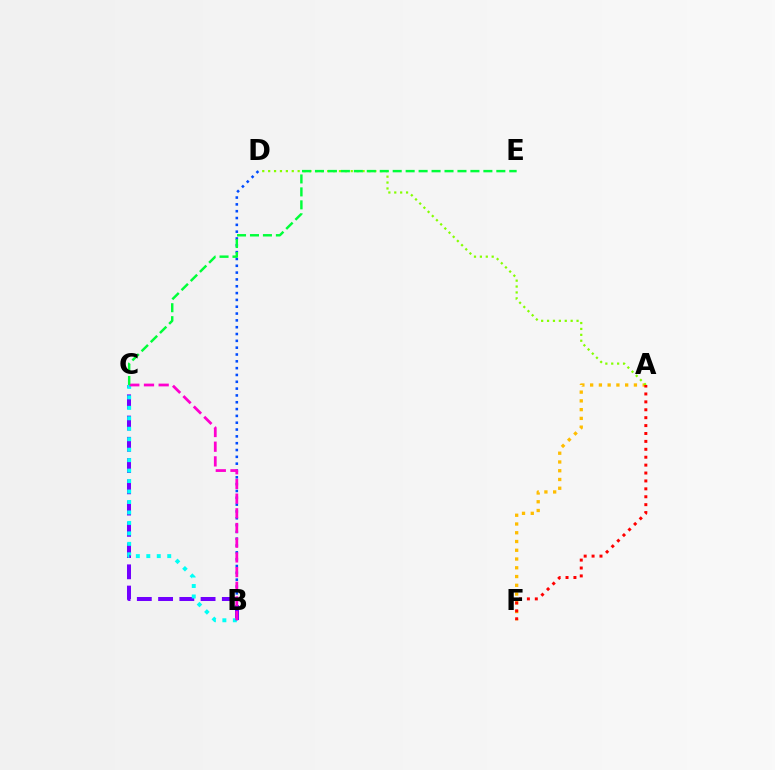{('B', 'C'): [{'color': '#7200ff', 'line_style': 'dashed', 'thickness': 2.89}, {'color': '#00fff6', 'line_style': 'dotted', 'thickness': 2.84}, {'color': '#ff00cf', 'line_style': 'dashed', 'thickness': 2.0}], ('A', 'F'): [{'color': '#ffbd00', 'line_style': 'dotted', 'thickness': 2.38}, {'color': '#ff0000', 'line_style': 'dotted', 'thickness': 2.15}], ('A', 'D'): [{'color': '#84ff00', 'line_style': 'dotted', 'thickness': 1.6}], ('B', 'D'): [{'color': '#004bff', 'line_style': 'dotted', 'thickness': 1.85}], ('C', 'E'): [{'color': '#00ff39', 'line_style': 'dashed', 'thickness': 1.76}]}